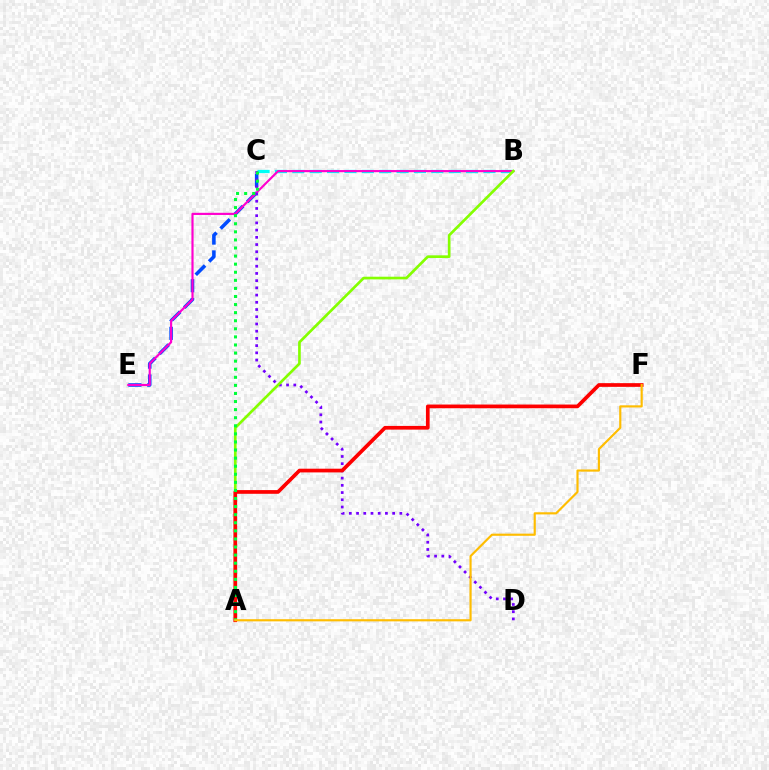{('B', 'C'): [{'color': '#00fff6', 'line_style': 'dashed', 'thickness': 2.36}], ('C', 'E'): [{'color': '#004bff', 'line_style': 'dashed', 'thickness': 2.56}], ('B', 'E'): [{'color': '#ff00cf', 'line_style': 'solid', 'thickness': 1.56}], ('C', 'D'): [{'color': '#7200ff', 'line_style': 'dotted', 'thickness': 1.96}], ('A', 'B'): [{'color': '#84ff00', 'line_style': 'solid', 'thickness': 1.93}], ('A', 'F'): [{'color': '#ff0000', 'line_style': 'solid', 'thickness': 2.67}, {'color': '#ffbd00', 'line_style': 'solid', 'thickness': 1.55}], ('A', 'C'): [{'color': '#00ff39', 'line_style': 'dotted', 'thickness': 2.2}]}